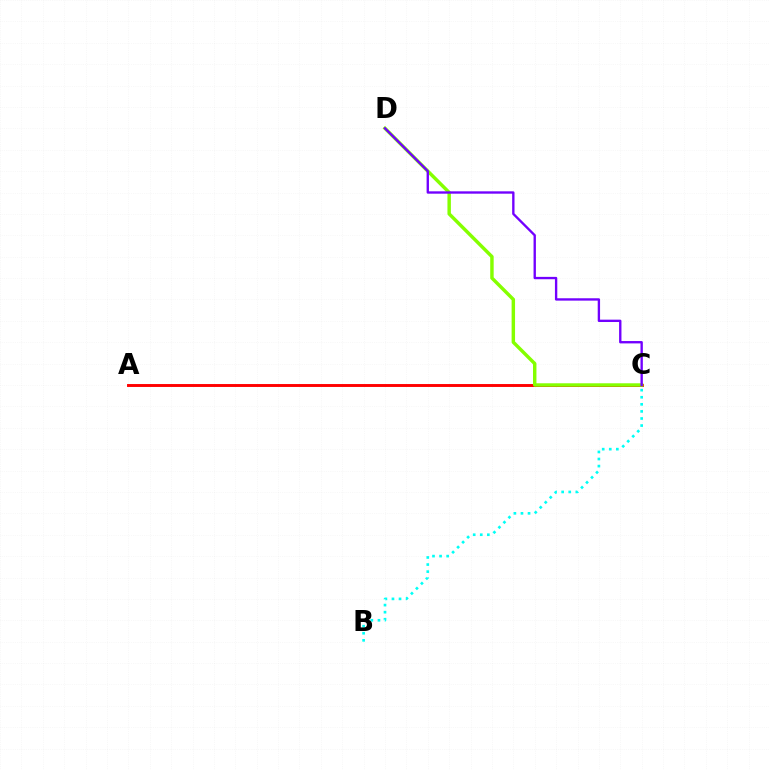{('A', 'C'): [{'color': '#ff0000', 'line_style': 'solid', 'thickness': 2.1}], ('C', 'D'): [{'color': '#84ff00', 'line_style': 'solid', 'thickness': 2.48}, {'color': '#7200ff', 'line_style': 'solid', 'thickness': 1.7}], ('B', 'C'): [{'color': '#00fff6', 'line_style': 'dotted', 'thickness': 1.92}]}